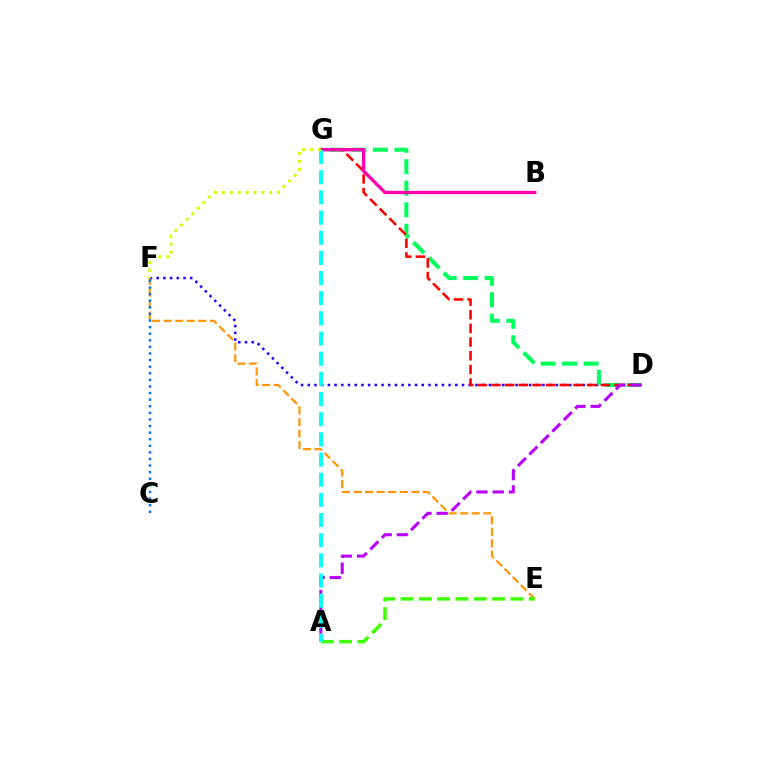{('E', 'F'): [{'color': '#ff9400', 'line_style': 'dashed', 'thickness': 1.57}], ('D', 'F'): [{'color': '#2500ff', 'line_style': 'dotted', 'thickness': 1.82}], ('C', 'F'): [{'color': '#0074ff', 'line_style': 'dotted', 'thickness': 1.79}], ('D', 'G'): [{'color': '#00ff5c', 'line_style': 'dashed', 'thickness': 2.92}, {'color': '#ff0000', 'line_style': 'dashed', 'thickness': 1.86}], ('A', 'E'): [{'color': '#3dff00', 'line_style': 'dashed', 'thickness': 2.49}], ('A', 'D'): [{'color': '#b900ff', 'line_style': 'dashed', 'thickness': 2.2}], ('B', 'G'): [{'color': '#ff00ac', 'line_style': 'solid', 'thickness': 2.39}], ('A', 'G'): [{'color': '#00fff6', 'line_style': 'dashed', 'thickness': 2.74}], ('F', 'G'): [{'color': '#d1ff00', 'line_style': 'dotted', 'thickness': 2.14}]}